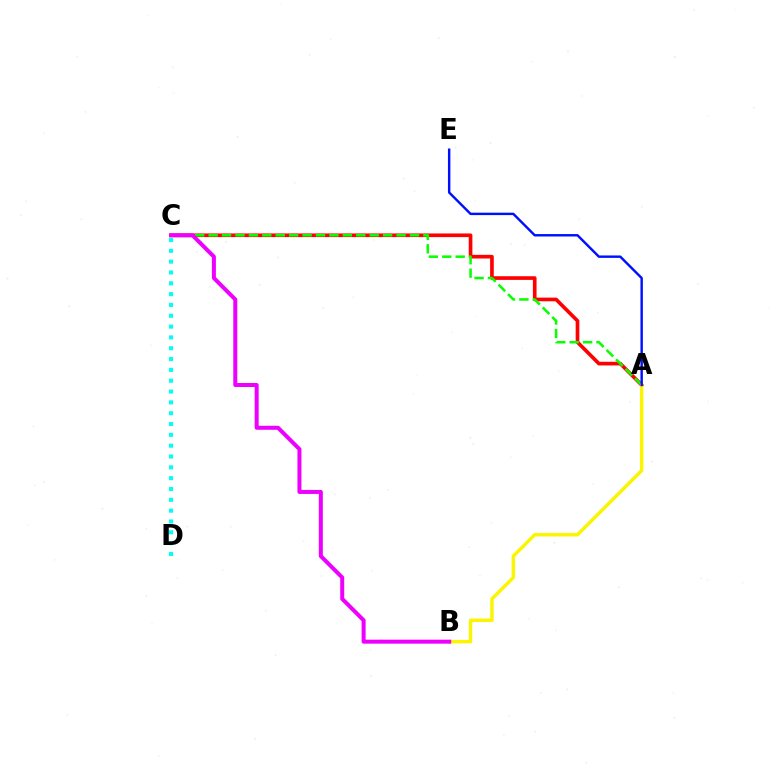{('A', 'C'): [{'color': '#ff0000', 'line_style': 'solid', 'thickness': 2.63}, {'color': '#08ff00', 'line_style': 'dashed', 'thickness': 1.82}], ('A', 'B'): [{'color': '#fcf500', 'line_style': 'solid', 'thickness': 2.48}], ('C', 'D'): [{'color': '#00fff6', 'line_style': 'dotted', 'thickness': 2.94}], ('B', 'C'): [{'color': '#ee00ff', 'line_style': 'solid', 'thickness': 2.88}], ('A', 'E'): [{'color': '#0010ff', 'line_style': 'solid', 'thickness': 1.75}]}